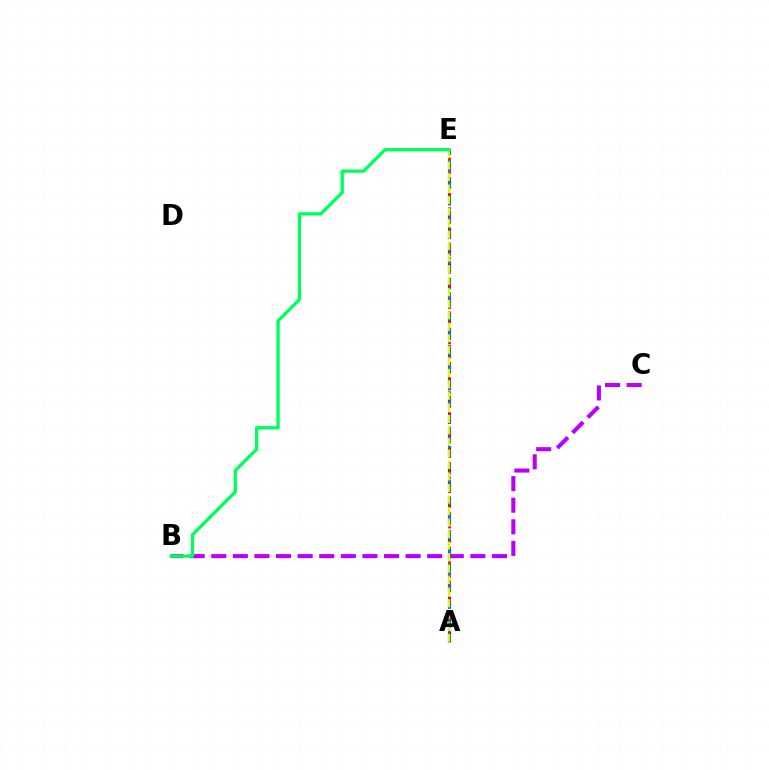{('B', 'C'): [{'color': '#b900ff', 'line_style': 'dashed', 'thickness': 2.93}], ('A', 'E'): [{'color': '#0074ff', 'line_style': 'dashed', 'thickness': 2.28}, {'color': '#ff0000', 'line_style': 'dotted', 'thickness': 1.92}, {'color': '#d1ff00', 'line_style': 'dashed', 'thickness': 1.56}], ('B', 'E'): [{'color': '#00ff5c', 'line_style': 'solid', 'thickness': 2.38}]}